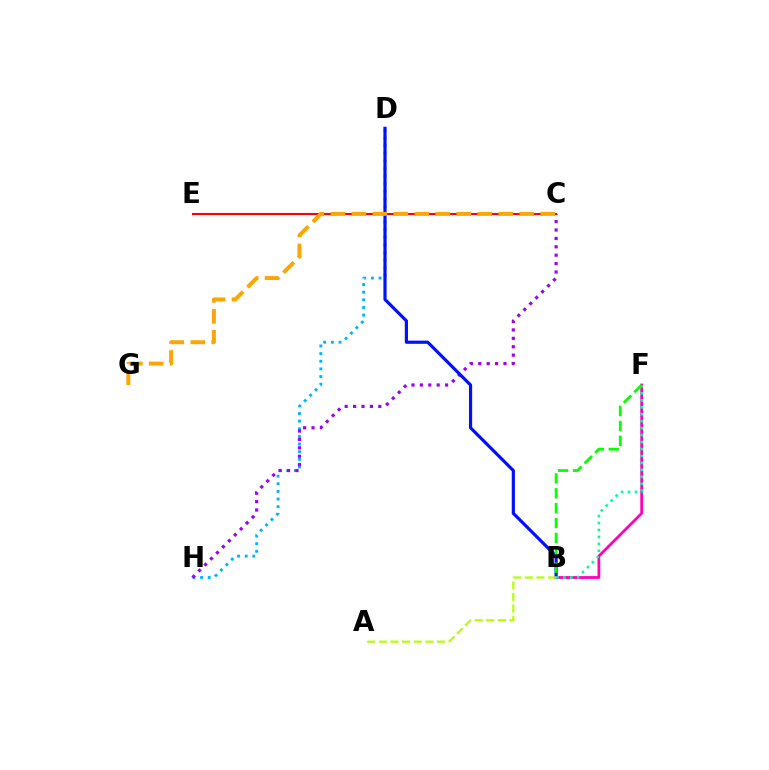{('D', 'H'): [{'color': '#00b5ff', 'line_style': 'dotted', 'thickness': 2.08}], ('C', 'H'): [{'color': '#9b00ff', 'line_style': 'dotted', 'thickness': 2.28}], ('B', 'D'): [{'color': '#0010ff', 'line_style': 'solid', 'thickness': 2.29}], ('C', 'E'): [{'color': '#ff0000', 'line_style': 'solid', 'thickness': 1.51}], ('B', 'F'): [{'color': '#ff00bd', 'line_style': 'solid', 'thickness': 2.0}, {'color': '#00ff9d', 'line_style': 'dotted', 'thickness': 1.89}, {'color': '#08ff00', 'line_style': 'dashed', 'thickness': 2.02}], ('C', 'G'): [{'color': '#ffa500', 'line_style': 'dashed', 'thickness': 2.85}], ('A', 'B'): [{'color': '#b3ff00', 'line_style': 'dashed', 'thickness': 1.58}]}